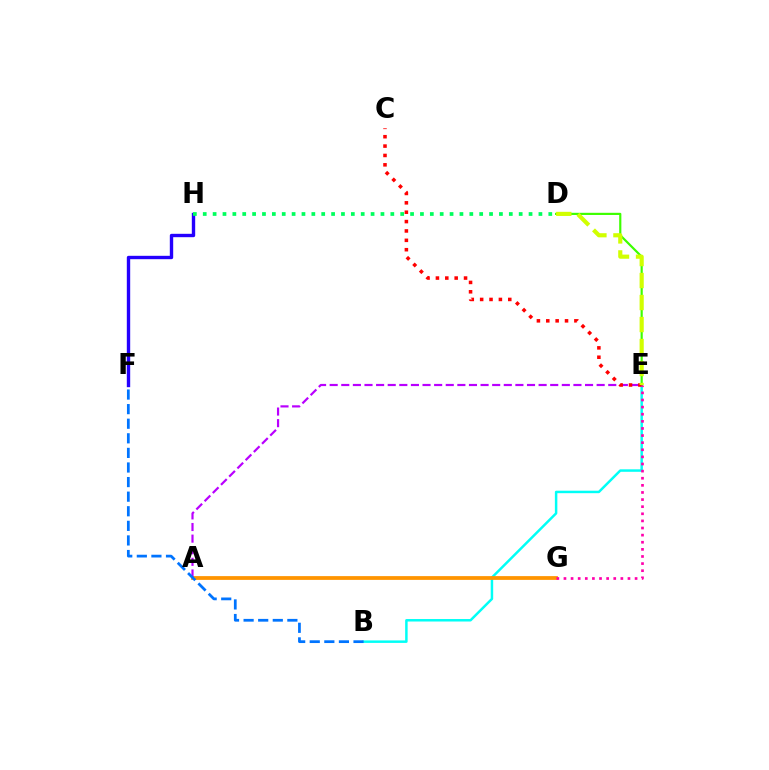{('F', 'H'): [{'color': '#2500ff', 'line_style': 'solid', 'thickness': 2.43}], ('D', 'H'): [{'color': '#00ff5c', 'line_style': 'dotted', 'thickness': 2.68}], ('B', 'E'): [{'color': '#00fff6', 'line_style': 'solid', 'thickness': 1.79}], ('A', 'G'): [{'color': '#ff9400', 'line_style': 'solid', 'thickness': 2.72}], ('D', 'E'): [{'color': '#3dff00', 'line_style': 'solid', 'thickness': 1.57}, {'color': '#d1ff00', 'line_style': 'dashed', 'thickness': 2.99}], ('A', 'E'): [{'color': '#b900ff', 'line_style': 'dashed', 'thickness': 1.58}], ('C', 'E'): [{'color': '#ff0000', 'line_style': 'dotted', 'thickness': 2.55}], ('E', 'G'): [{'color': '#ff00ac', 'line_style': 'dotted', 'thickness': 1.93}], ('B', 'F'): [{'color': '#0074ff', 'line_style': 'dashed', 'thickness': 1.98}]}